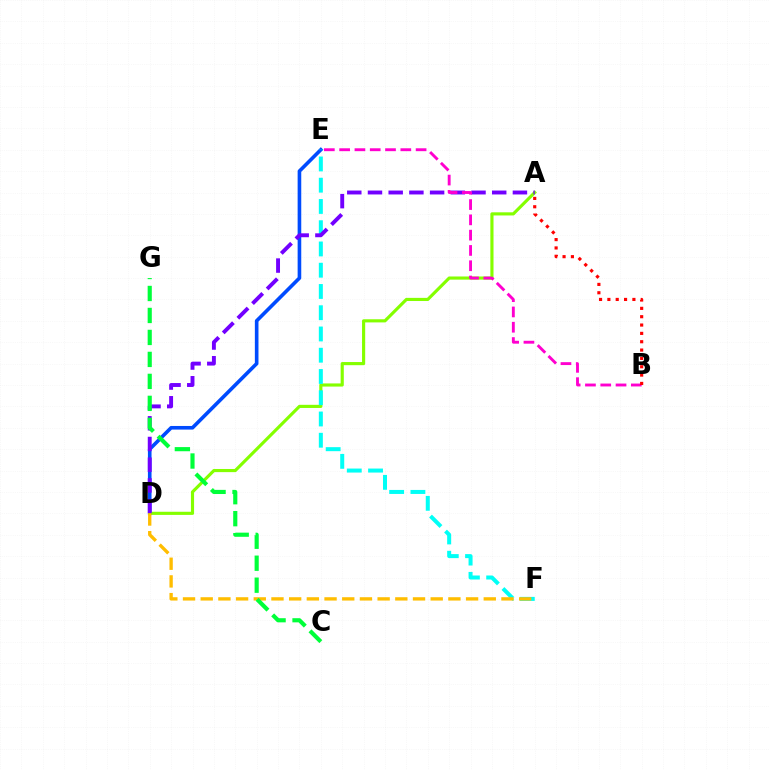{('D', 'E'): [{'color': '#004bff', 'line_style': 'solid', 'thickness': 2.61}], ('A', 'D'): [{'color': '#84ff00', 'line_style': 'solid', 'thickness': 2.26}, {'color': '#7200ff', 'line_style': 'dashed', 'thickness': 2.81}], ('E', 'F'): [{'color': '#00fff6', 'line_style': 'dashed', 'thickness': 2.89}], ('D', 'F'): [{'color': '#ffbd00', 'line_style': 'dashed', 'thickness': 2.4}], ('C', 'G'): [{'color': '#00ff39', 'line_style': 'dashed', 'thickness': 2.99}], ('B', 'E'): [{'color': '#ff00cf', 'line_style': 'dashed', 'thickness': 2.08}], ('A', 'B'): [{'color': '#ff0000', 'line_style': 'dotted', 'thickness': 2.27}]}